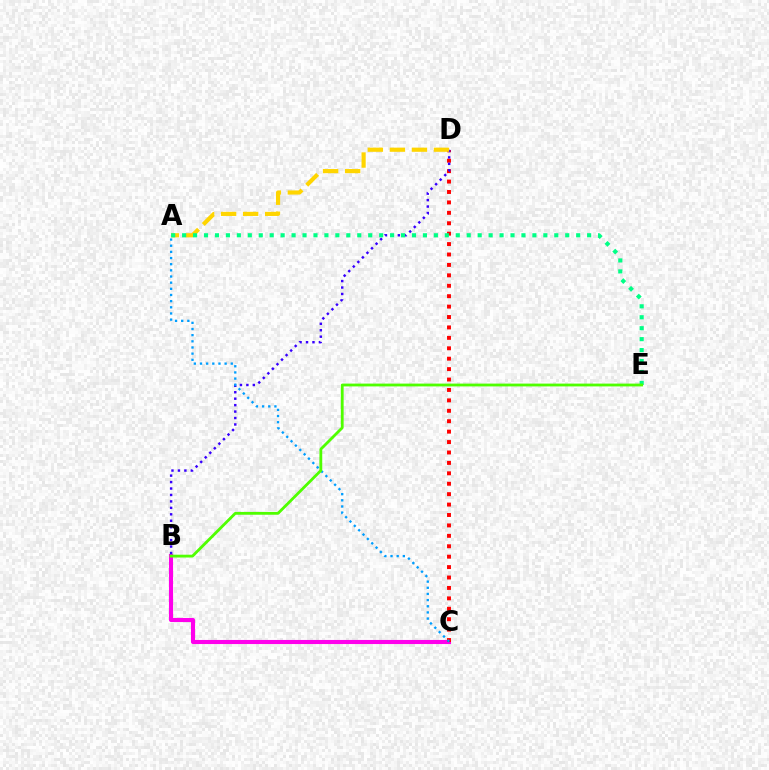{('B', 'C'): [{'color': '#ff00ed', 'line_style': 'solid', 'thickness': 2.94}], ('C', 'D'): [{'color': '#ff0000', 'line_style': 'dotted', 'thickness': 2.83}], ('B', 'D'): [{'color': '#3700ff', 'line_style': 'dotted', 'thickness': 1.75}], ('A', 'C'): [{'color': '#009eff', 'line_style': 'dotted', 'thickness': 1.67}], ('A', 'D'): [{'color': '#ffd500', 'line_style': 'dashed', 'thickness': 2.99}], ('A', 'E'): [{'color': '#00ff86', 'line_style': 'dotted', 'thickness': 2.97}], ('B', 'E'): [{'color': '#4fff00', 'line_style': 'solid', 'thickness': 2.02}]}